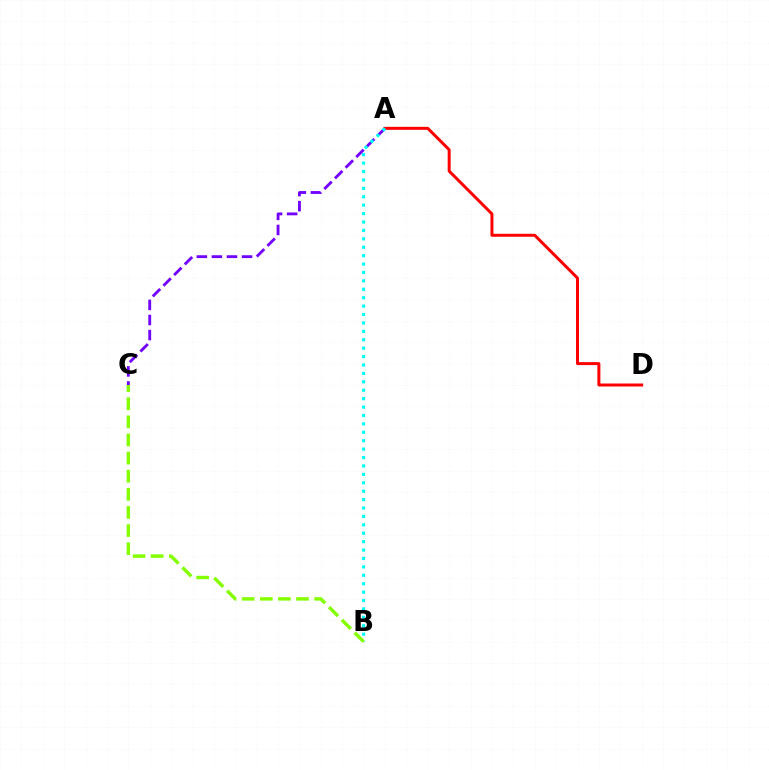{('A', 'D'): [{'color': '#ff0000', 'line_style': 'solid', 'thickness': 2.15}], ('A', 'C'): [{'color': '#7200ff', 'line_style': 'dashed', 'thickness': 2.05}], ('A', 'B'): [{'color': '#00fff6', 'line_style': 'dotted', 'thickness': 2.29}], ('B', 'C'): [{'color': '#84ff00', 'line_style': 'dashed', 'thickness': 2.46}]}